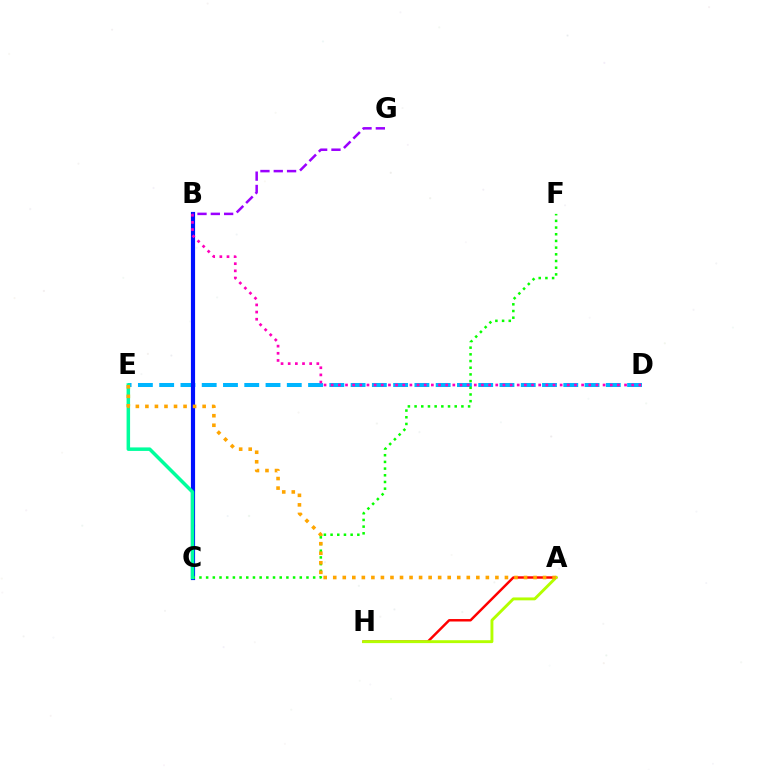{('D', 'E'): [{'color': '#00b5ff', 'line_style': 'dashed', 'thickness': 2.89}], ('A', 'H'): [{'color': '#ff0000', 'line_style': 'solid', 'thickness': 1.77}, {'color': '#b3ff00', 'line_style': 'solid', 'thickness': 2.08}], ('B', 'C'): [{'color': '#0010ff', 'line_style': 'solid', 'thickness': 3.0}], ('C', 'F'): [{'color': '#08ff00', 'line_style': 'dotted', 'thickness': 1.82}], ('B', 'D'): [{'color': '#ff00bd', 'line_style': 'dotted', 'thickness': 1.94}], ('B', 'G'): [{'color': '#9b00ff', 'line_style': 'dashed', 'thickness': 1.81}], ('C', 'E'): [{'color': '#00ff9d', 'line_style': 'solid', 'thickness': 2.53}], ('A', 'E'): [{'color': '#ffa500', 'line_style': 'dotted', 'thickness': 2.59}]}